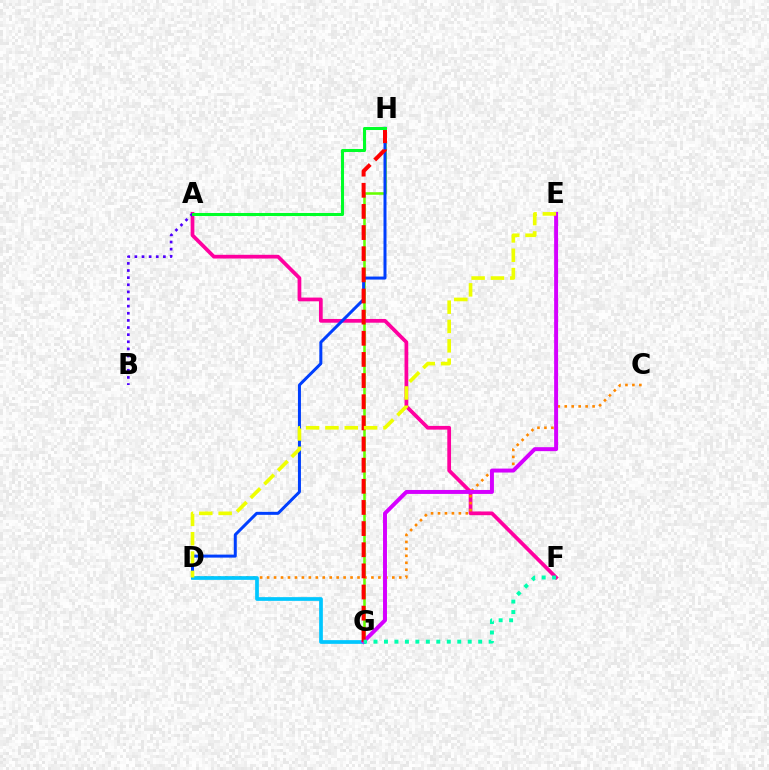{('G', 'H'): [{'color': '#66ff00', 'line_style': 'solid', 'thickness': 1.85}, {'color': '#ff0000', 'line_style': 'dashed', 'thickness': 2.87}], ('A', 'F'): [{'color': '#ff00a0', 'line_style': 'solid', 'thickness': 2.69}], ('C', 'D'): [{'color': '#ff8800', 'line_style': 'dotted', 'thickness': 1.89}], ('D', 'H'): [{'color': '#003fff', 'line_style': 'solid', 'thickness': 2.16}], ('D', 'G'): [{'color': '#00c7ff', 'line_style': 'solid', 'thickness': 2.68}], ('E', 'G'): [{'color': '#d600ff', 'line_style': 'solid', 'thickness': 2.85}], ('A', 'B'): [{'color': '#4f00ff', 'line_style': 'dotted', 'thickness': 1.94}], ('A', 'H'): [{'color': '#00ff27', 'line_style': 'solid', 'thickness': 2.19}], ('D', 'E'): [{'color': '#eeff00', 'line_style': 'dashed', 'thickness': 2.63}], ('F', 'G'): [{'color': '#00ffaf', 'line_style': 'dotted', 'thickness': 2.84}]}